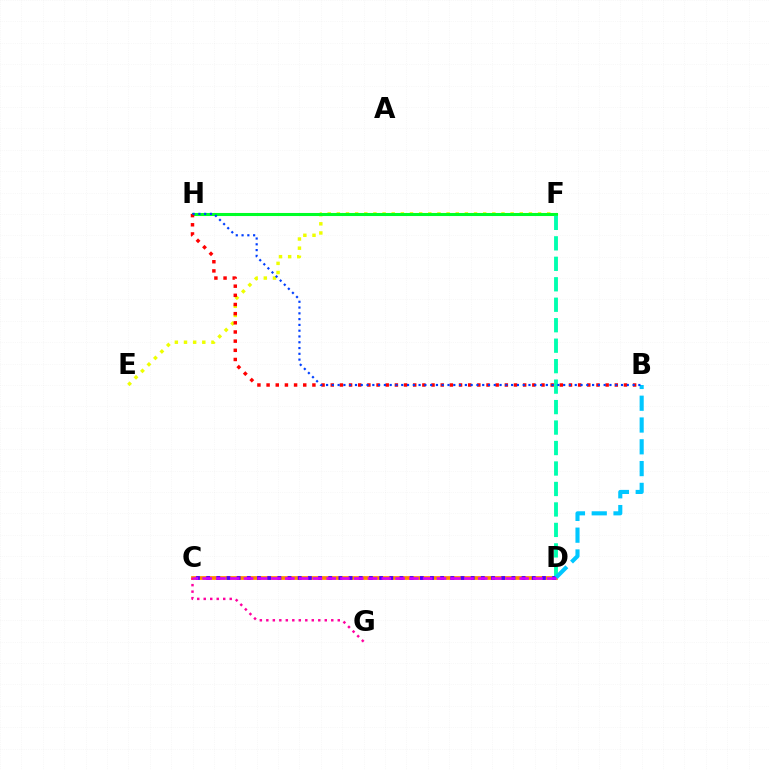{('F', 'H'): [{'color': '#66ff00', 'line_style': 'solid', 'thickness': 2.14}, {'color': '#00ff27', 'line_style': 'solid', 'thickness': 2.2}], ('C', 'D'): [{'color': '#ff8800', 'line_style': 'solid', 'thickness': 2.7}, {'color': '#4f00ff', 'line_style': 'dotted', 'thickness': 2.76}, {'color': '#d600ff', 'line_style': 'dashed', 'thickness': 1.87}], ('E', 'F'): [{'color': '#eeff00', 'line_style': 'dotted', 'thickness': 2.49}], ('B', 'H'): [{'color': '#ff0000', 'line_style': 'dotted', 'thickness': 2.49}, {'color': '#003fff', 'line_style': 'dotted', 'thickness': 1.57}], ('C', 'G'): [{'color': '#ff00a0', 'line_style': 'dotted', 'thickness': 1.76}], ('D', 'F'): [{'color': '#00ffaf', 'line_style': 'dashed', 'thickness': 2.78}], ('B', 'D'): [{'color': '#00c7ff', 'line_style': 'dashed', 'thickness': 2.96}]}